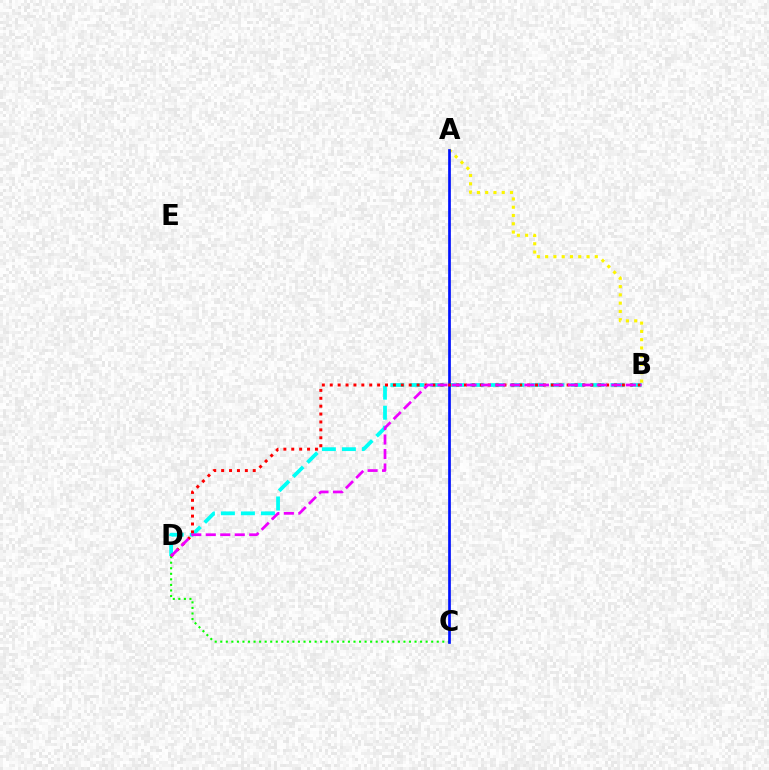{('B', 'D'): [{'color': '#00fff6', 'line_style': 'dashed', 'thickness': 2.72}, {'color': '#ff0000', 'line_style': 'dotted', 'thickness': 2.15}, {'color': '#ee00ff', 'line_style': 'dashed', 'thickness': 1.97}], ('A', 'B'): [{'color': '#fcf500', 'line_style': 'dotted', 'thickness': 2.25}], ('C', 'D'): [{'color': '#08ff00', 'line_style': 'dotted', 'thickness': 1.51}], ('A', 'C'): [{'color': '#0010ff', 'line_style': 'solid', 'thickness': 1.94}]}